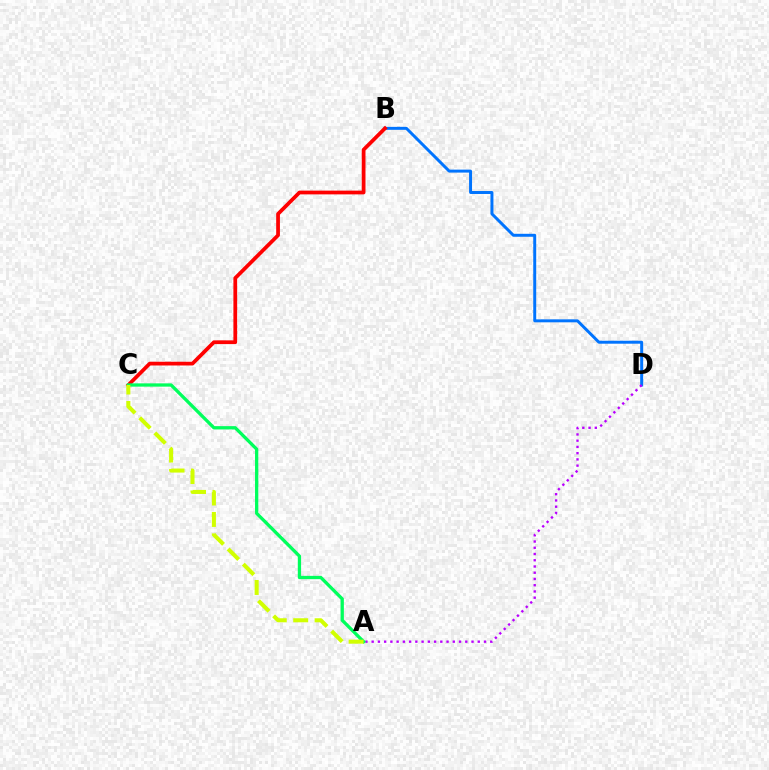{('B', 'D'): [{'color': '#0074ff', 'line_style': 'solid', 'thickness': 2.13}], ('B', 'C'): [{'color': '#ff0000', 'line_style': 'solid', 'thickness': 2.7}], ('A', 'D'): [{'color': '#b900ff', 'line_style': 'dotted', 'thickness': 1.7}], ('A', 'C'): [{'color': '#00ff5c', 'line_style': 'solid', 'thickness': 2.37}, {'color': '#d1ff00', 'line_style': 'dashed', 'thickness': 2.91}]}